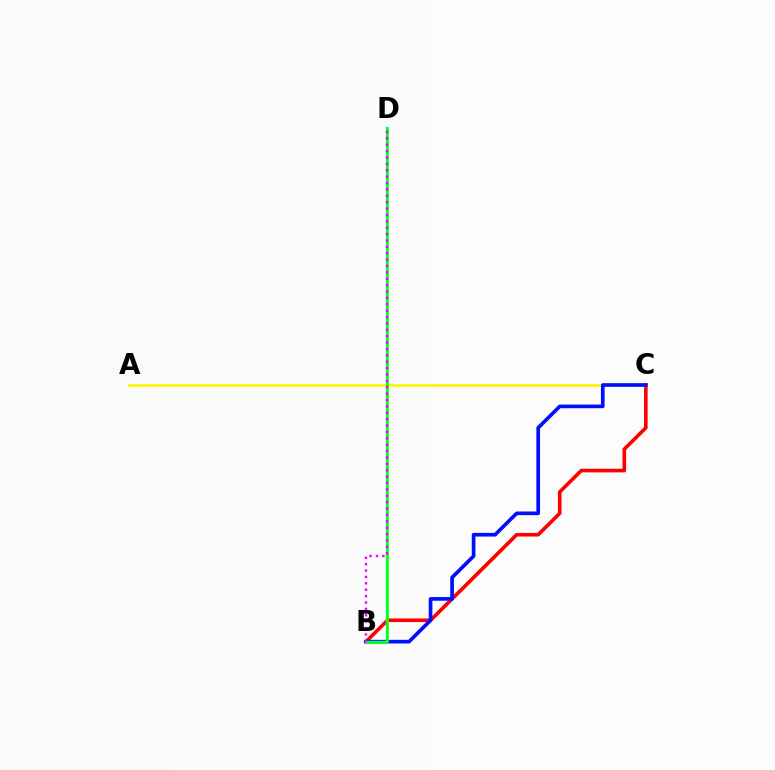{('A', 'C'): [{'color': '#fcf500', 'line_style': 'solid', 'thickness': 1.91}], ('B', 'C'): [{'color': '#ff0000', 'line_style': 'solid', 'thickness': 2.6}, {'color': '#0010ff', 'line_style': 'solid', 'thickness': 2.63}], ('B', 'D'): [{'color': '#00fff6', 'line_style': 'solid', 'thickness': 1.73}, {'color': '#08ff00', 'line_style': 'solid', 'thickness': 1.83}, {'color': '#ee00ff', 'line_style': 'dotted', 'thickness': 1.73}]}